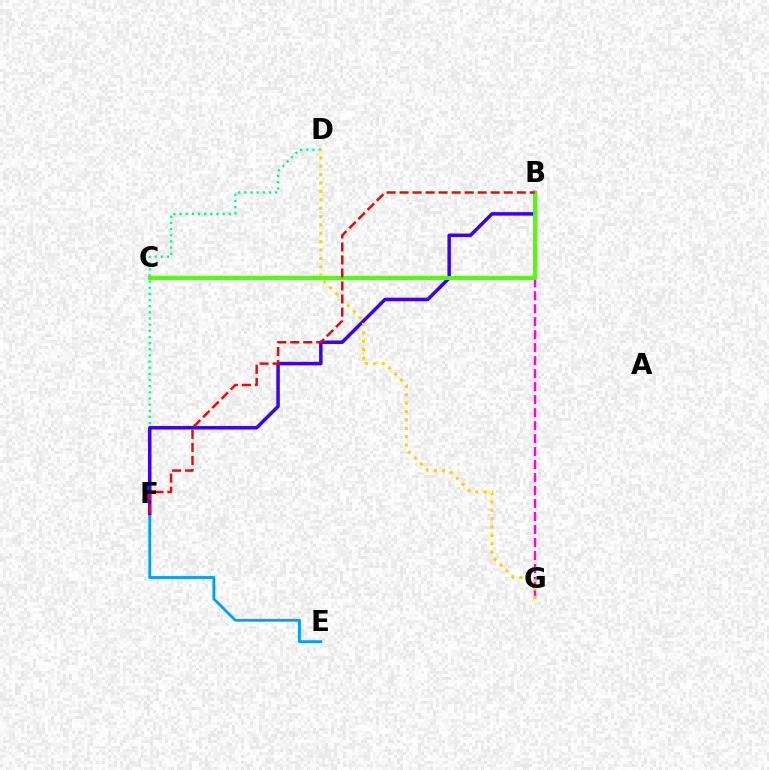{('D', 'F'): [{'color': '#00ff86', 'line_style': 'dotted', 'thickness': 1.67}], ('E', 'F'): [{'color': '#009eff', 'line_style': 'solid', 'thickness': 2.02}], ('B', 'G'): [{'color': '#ff00ed', 'line_style': 'dashed', 'thickness': 1.76}], ('B', 'F'): [{'color': '#3700ff', 'line_style': 'solid', 'thickness': 2.5}, {'color': '#ff0000', 'line_style': 'dashed', 'thickness': 1.77}], ('D', 'G'): [{'color': '#ffd500', 'line_style': 'dotted', 'thickness': 2.28}], ('B', 'C'): [{'color': '#4fff00', 'line_style': 'solid', 'thickness': 2.84}]}